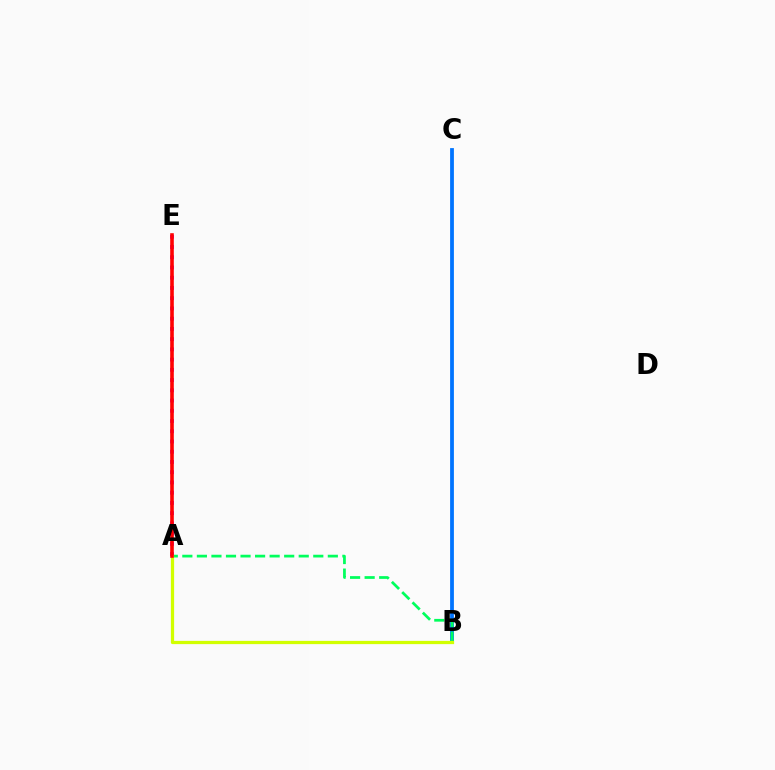{('B', 'C'): [{'color': '#0074ff', 'line_style': 'solid', 'thickness': 2.73}], ('A', 'E'): [{'color': '#b900ff', 'line_style': 'dotted', 'thickness': 2.78}, {'color': '#ff0000', 'line_style': 'solid', 'thickness': 2.59}], ('A', 'B'): [{'color': '#00ff5c', 'line_style': 'dashed', 'thickness': 1.98}, {'color': '#d1ff00', 'line_style': 'solid', 'thickness': 2.33}]}